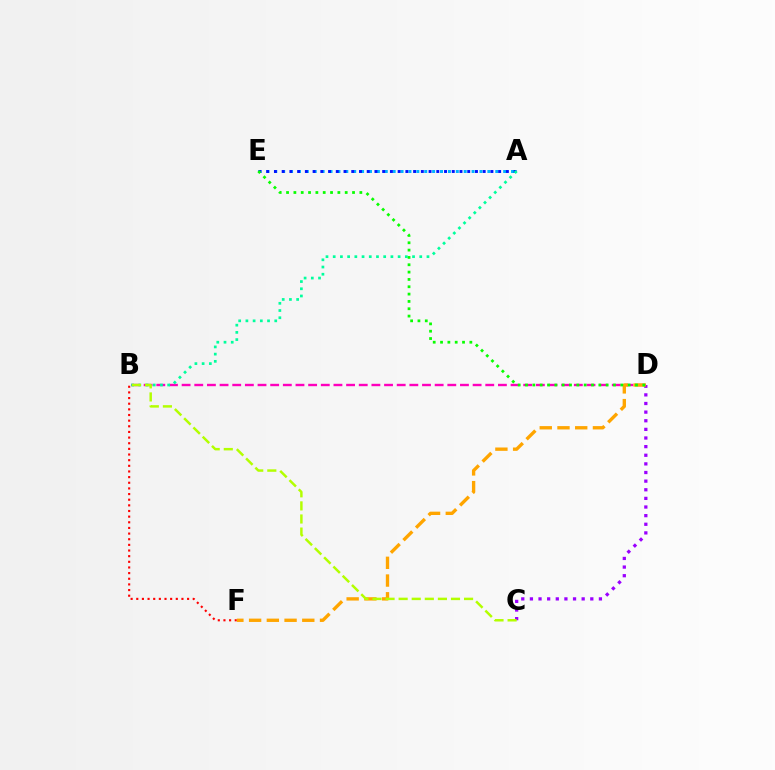{('C', 'D'): [{'color': '#9b00ff', 'line_style': 'dotted', 'thickness': 2.34}], ('B', 'D'): [{'color': '#ff00bd', 'line_style': 'dashed', 'thickness': 1.72}], ('B', 'F'): [{'color': '#ff0000', 'line_style': 'dotted', 'thickness': 1.53}], ('A', 'E'): [{'color': '#00b5ff', 'line_style': 'dotted', 'thickness': 2.14}, {'color': '#0010ff', 'line_style': 'dotted', 'thickness': 2.1}], ('D', 'F'): [{'color': '#ffa500', 'line_style': 'dashed', 'thickness': 2.41}], ('A', 'B'): [{'color': '#00ff9d', 'line_style': 'dotted', 'thickness': 1.96}], ('D', 'E'): [{'color': '#08ff00', 'line_style': 'dotted', 'thickness': 1.99}], ('B', 'C'): [{'color': '#b3ff00', 'line_style': 'dashed', 'thickness': 1.78}]}